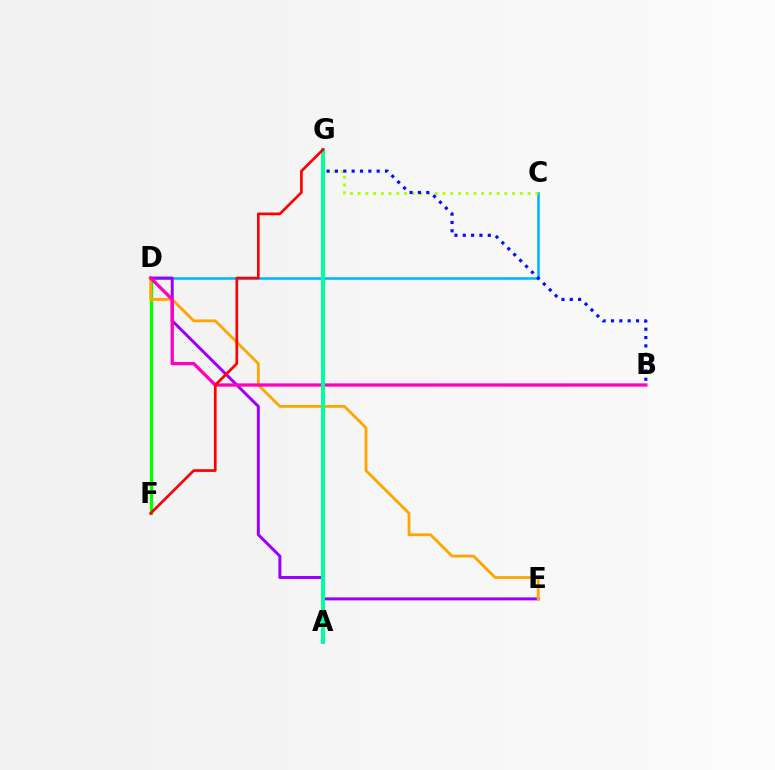{('D', 'F'): [{'color': '#08ff00', 'line_style': 'solid', 'thickness': 2.37}], ('C', 'D'): [{'color': '#00b5ff', 'line_style': 'solid', 'thickness': 1.85}], ('C', 'G'): [{'color': '#b3ff00', 'line_style': 'dotted', 'thickness': 2.1}], ('D', 'E'): [{'color': '#9b00ff', 'line_style': 'solid', 'thickness': 2.14}, {'color': '#ffa500', 'line_style': 'solid', 'thickness': 2.01}], ('B', 'G'): [{'color': '#0010ff', 'line_style': 'dotted', 'thickness': 2.27}], ('B', 'D'): [{'color': '#ff00bd', 'line_style': 'solid', 'thickness': 2.37}], ('A', 'G'): [{'color': '#00ff9d', 'line_style': 'solid', 'thickness': 2.9}], ('F', 'G'): [{'color': '#ff0000', 'line_style': 'solid', 'thickness': 1.93}]}